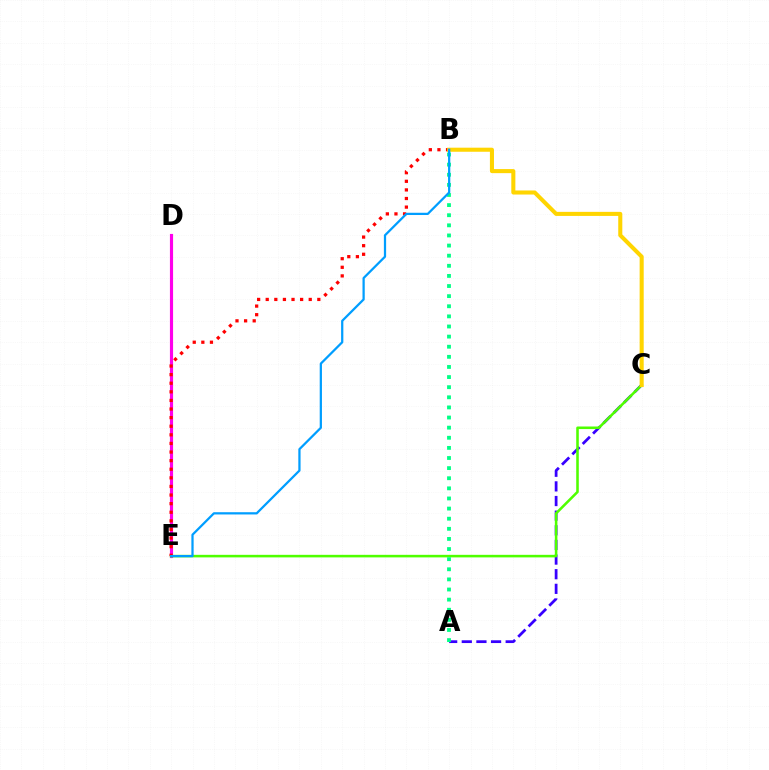{('D', 'E'): [{'color': '#ff00ed', 'line_style': 'solid', 'thickness': 2.26}], ('A', 'C'): [{'color': '#3700ff', 'line_style': 'dashed', 'thickness': 1.99}], ('C', 'E'): [{'color': '#4fff00', 'line_style': 'solid', 'thickness': 1.84}], ('B', 'E'): [{'color': '#ff0000', 'line_style': 'dotted', 'thickness': 2.34}, {'color': '#009eff', 'line_style': 'solid', 'thickness': 1.62}], ('A', 'B'): [{'color': '#00ff86', 'line_style': 'dotted', 'thickness': 2.75}], ('B', 'C'): [{'color': '#ffd500', 'line_style': 'solid', 'thickness': 2.93}]}